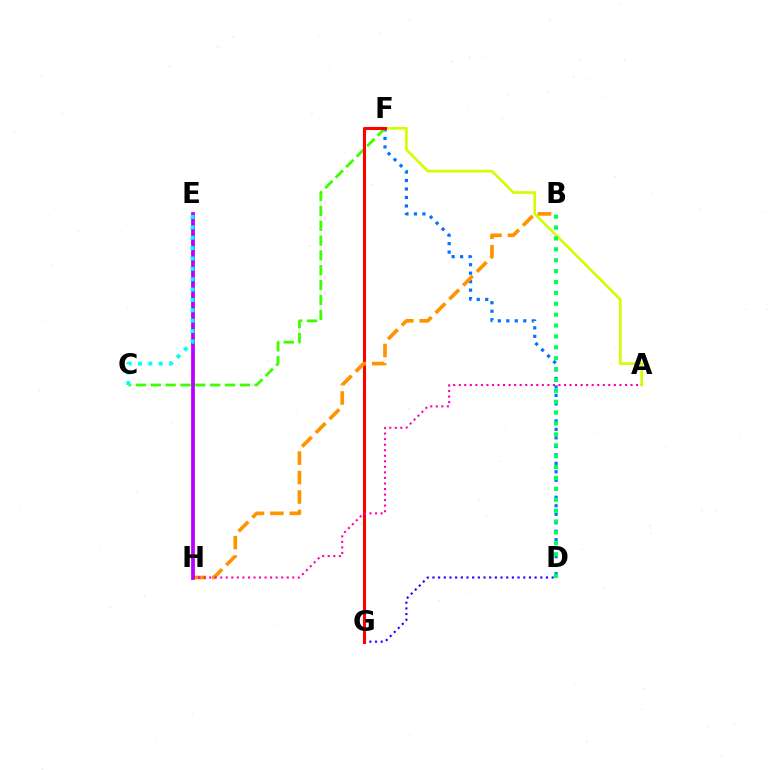{('D', 'F'): [{'color': '#0074ff', 'line_style': 'dotted', 'thickness': 2.31}], ('C', 'F'): [{'color': '#3dff00', 'line_style': 'dashed', 'thickness': 2.02}], ('D', 'G'): [{'color': '#2500ff', 'line_style': 'dotted', 'thickness': 1.54}], ('A', 'F'): [{'color': '#d1ff00', 'line_style': 'solid', 'thickness': 1.91}], ('F', 'G'): [{'color': '#ff0000', 'line_style': 'solid', 'thickness': 2.22}], ('B', 'H'): [{'color': '#ff9400', 'line_style': 'dashed', 'thickness': 2.64}], ('A', 'H'): [{'color': '#ff00ac', 'line_style': 'dotted', 'thickness': 1.51}], ('E', 'H'): [{'color': '#b900ff', 'line_style': 'solid', 'thickness': 2.7}], ('B', 'D'): [{'color': '#00ff5c', 'line_style': 'dotted', 'thickness': 2.96}], ('C', 'E'): [{'color': '#00fff6', 'line_style': 'dotted', 'thickness': 2.82}]}